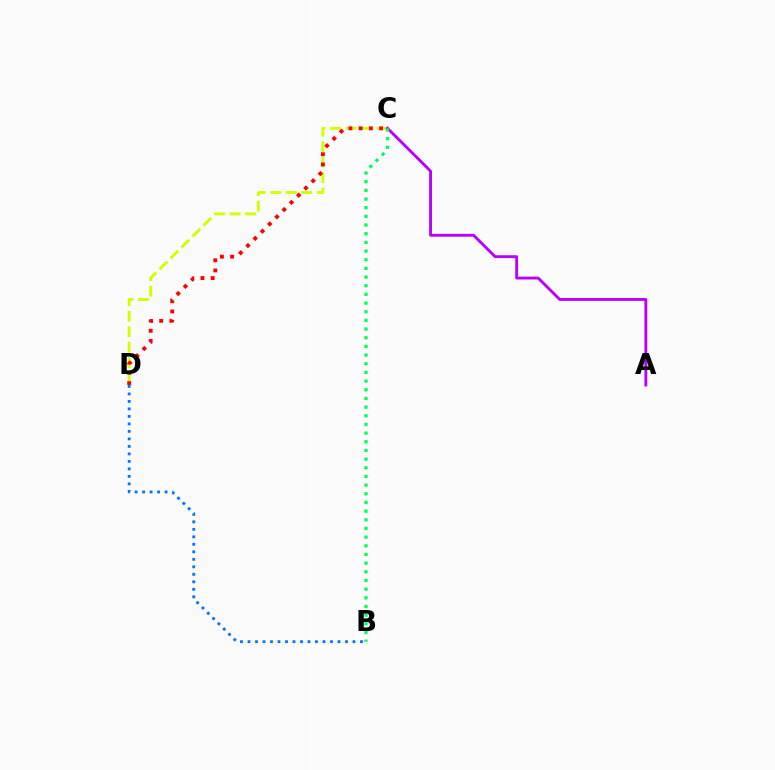{('C', 'D'): [{'color': '#d1ff00', 'line_style': 'dashed', 'thickness': 2.11}, {'color': '#ff0000', 'line_style': 'dotted', 'thickness': 2.77}], ('B', 'D'): [{'color': '#0074ff', 'line_style': 'dotted', 'thickness': 2.04}], ('A', 'C'): [{'color': '#b900ff', 'line_style': 'solid', 'thickness': 2.06}], ('B', 'C'): [{'color': '#00ff5c', 'line_style': 'dotted', 'thickness': 2.36}]}